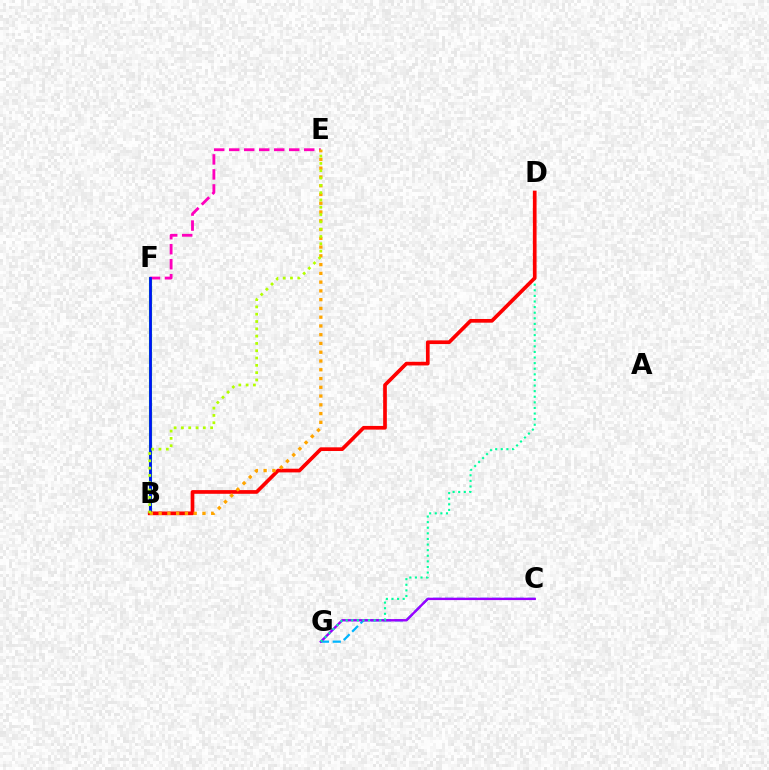{('C', 'G'): [{'color': '#00b5ff', 'line_style': 'dashed', 'thickness': 1.6}, {'color': '#9b00ff', 'line_style': 'solid', 'thickness': 1.71}], ('B', 'F'): [{'color': '#08ff00', 'line_style': 'solid', 'thickness': 2.24}, {'color': '#0010ff', 'line_style': 'solid', 'thickness': 1.97}], ('D', 'G'): [{'color': '#00ff9d', 'line_style': 'dotted', 'thickness': 1.52}], ('E', 'F'): [{'color': '#ff00bd', 'line_style': 'dashed', 'thickness': 2.04}], ('B', 'D'): [{'color': '#ff0000', 'line_style': 'solid', 'thickness': 2.65}], ('B', 'E'): [{'color': '#ffa500', 'line_style': 'dotted', 'thickness': 2.38}, {'color': '#b3ff00', 'line_style': 'dotted', 'thickness': 1.98}]}